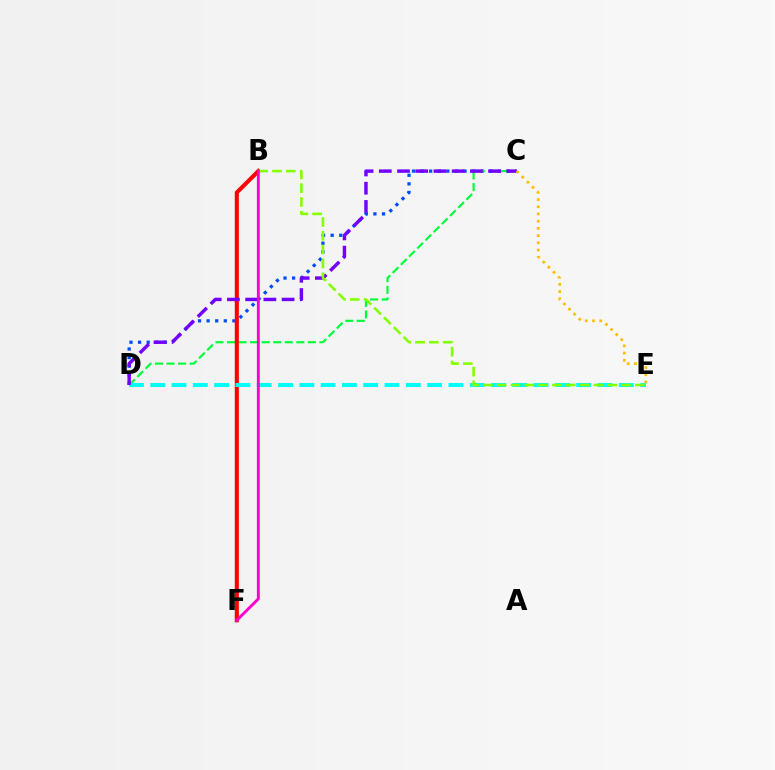{('C', 'D'): [{'color': '#004bff', 'line_style': 'dotted', 'thickness': 2.34}, {'color': '#00ff39', 'line_style': 'dashed', 'thickness': 1.57}, {'color': '#7200ff', 'line_style': 'dashed', 'thickness': 2.47}], ('B', 'F'): [{'color': '#ff0000', 'line_style': 'solid', 'thickness': 2.94}, {'color': '#ff00cf', 'line_style': 'solid', 'thickness': 2.08}], ('D', 'E'): [{'color': '#00fff6', 'line_style': 'dashed', 'thickness': 2.89}], ('C', 'E'): [{'color': '#ffbd00', 'line_style': 'dotted', 'thickness': 1.96}], ('B', 'E'): [{'color': '#84ff00', 'line_style': 'dashed', 'thickness': 1.88}]}